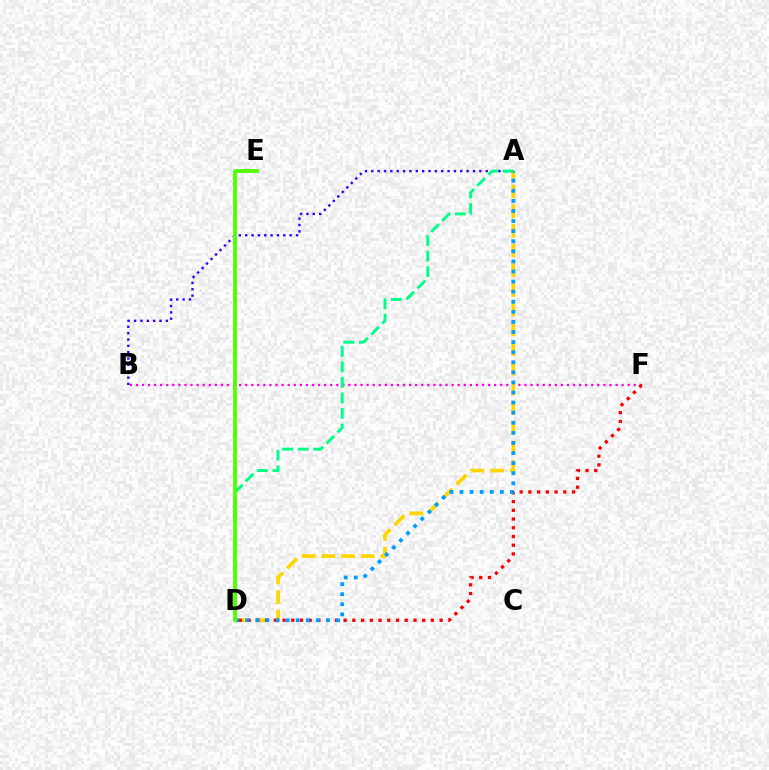{('B', 'F'): [{'color': '#ff00ed', 'line_style': 'dotted', 'thickness': 1.65}], ('A', 'B'): [{'color': '#3700ff', 'line_style': 'dotted', 'thickness': 1.73}], ('A', 'D'): [{'color': '#ffd500', 'line_style': 'dashed', 'thickness': 2.68}, {'color': '#009eff', 'line_style': 'dotted', 'thickness': 2.74}, {'color': '#00ff86', 'line_style': 'dashed', 'thickness': 2.11}], ('D', 'F'): [{'color': '#ff0000', 'line_style': 'dotted', 'thickness': 2.37}], ('D', 'E'): [{'color': '#4fff00', 'line_style': 'solid', 'thickness': 2.73}]}